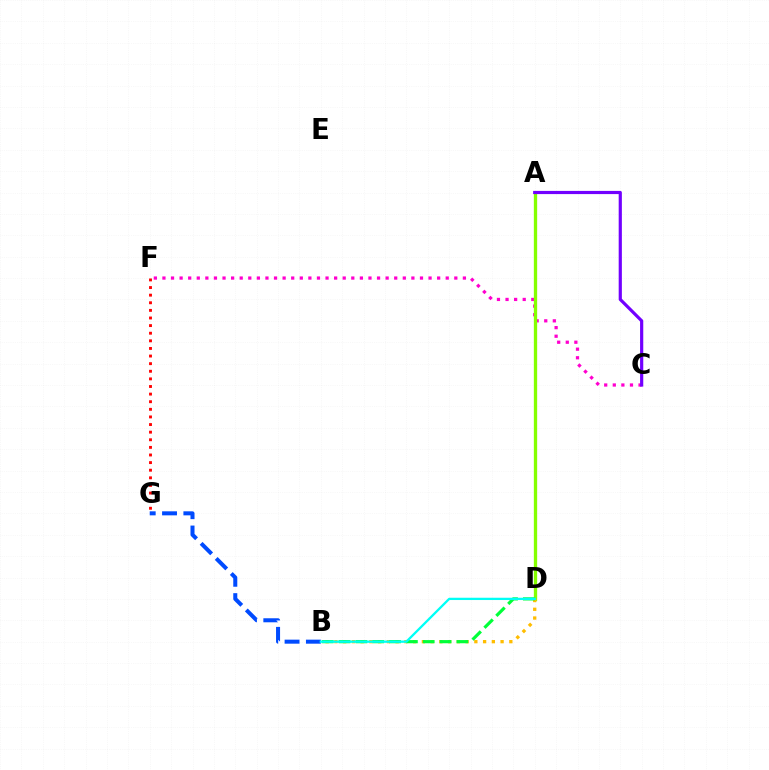{('C', 'F'): [{'color': '#ff00cf', 'line_style': 'dotted', 'thickness': 2.33}], ('A', 'D'): [{'color': '#84ff00', 'line_style': 'solid', 'thickness': 2.38}], ('B', 'D'): [{'color': '#ffbd00', 'line_style': 'dotted', 'thickness': 2.38}, {'color': '#00ff39', 'line_style': 'dashed', 'thickness': 2.29}, {'color': '#00fff6', 'line_style': 'solid', 'thickness': 1.65}], ('B', 'G'): [{'color': '#004bff', 'line_style': 'dashed', 'thickness': 2.9}], ('F', 'G'): [{'color': '#ff0000', 'line_style': 'dotted', 'thickness': 2.07}], ('A', 'C'): [{'color': '#7200ff', 'line_style': 'solid', 'thickness': 2.29}]}